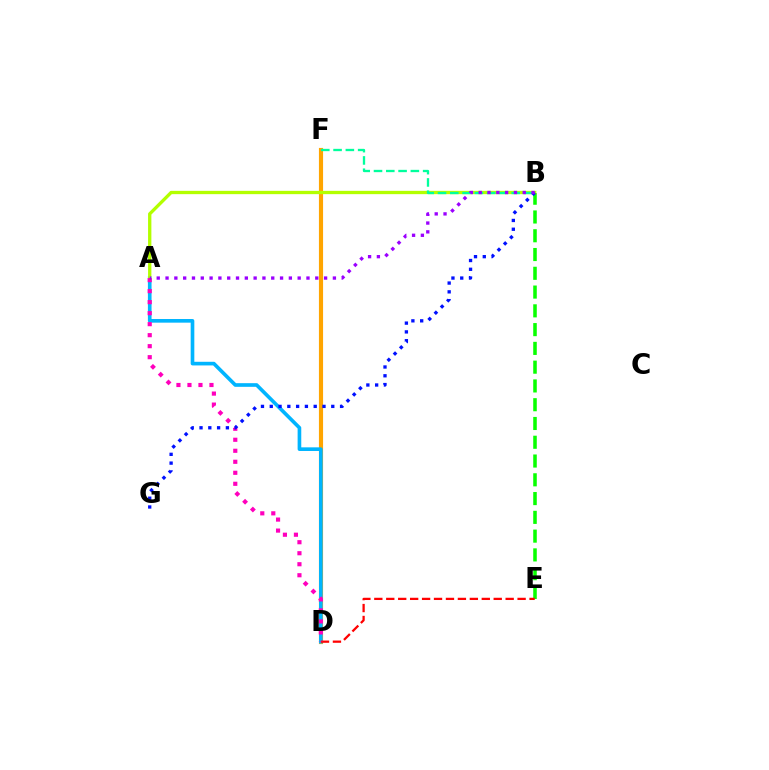{('D', 'F'): [{'color': '#ffa500', 'line_style': 'solid', 'thickness': 2.99}], ('A', 'D'): [{'color': '#00b5ff', 'line_style': 'solid', 'thickness': 2.62}, {'color': '#ff00bd', 'line_style': 'dotted', 'thickness': 2.99}], ('B', 'E'): [{'color': '#08ff00', 'line_style': 'dashed', 'thickness': 2.55}], ('A', 'B'): [{'color': '#b3ff00', 'line_style': 'solid', 'thickness': 2.39}, {'color': '#9b00ff', 'line_style': 'dotted', 'thickness': 2.39}], ('D', 'E'): [{'color': '#ff0000', 'line_style': 'dashed', 'thickness': 1.62}], ('B', 'F'): [{'color': '#00ff9d', 'line_style': 'dashed', 'thickness': 1.67}], ('B', 'G'): [{'color': '#0010ff', 'line_style': 'dotted', 'thickness': 2.39}]}